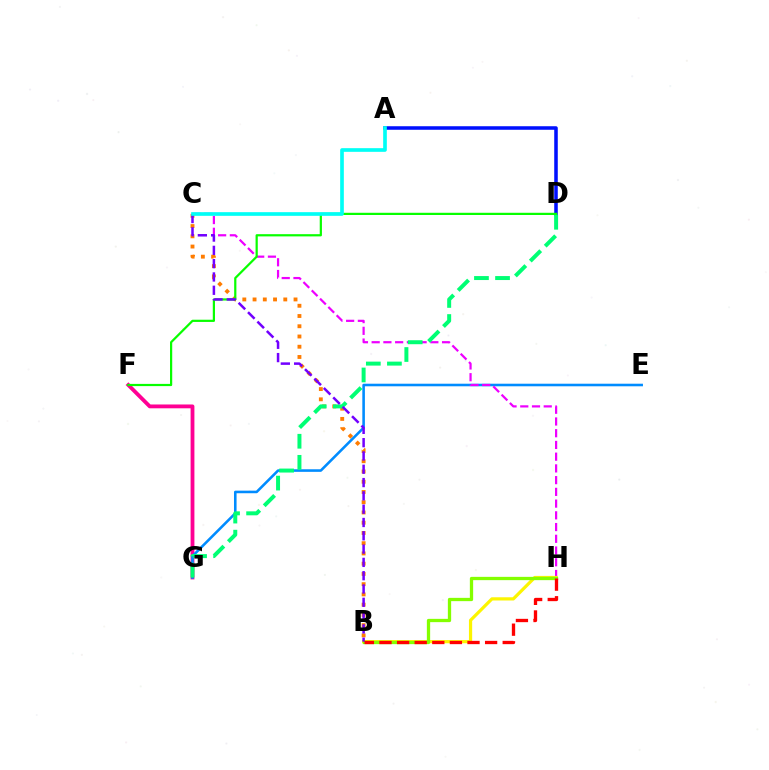{('F', 'G'): [{'color': '#ff0094', 'line_style': 'solid', 'thickness': 2.75}], ('A', 'D'): [{'color': '#0010ff', 'line_style': 'solid', 'thickness': 2.55}], ('B', 'C'): [{'color': '#ff7c00', 'line_style': 'dotted', 'thickness': 2.78}, {'color': '#7200ff', 'line_style': 'dashed', 'thickness': 1.81}], ('E', 'G'): [{'color': '#008cff', 'line_style': 'solid', 'thickness': 1.86}], ('C', 'H'): [{'color': '#ee00ff', 'line_style': 'dashed', 'thickness': 1.59}], ('B', 'H'): [{'color': '#fcf500', 'line_style': 'solid', 'thickness': 2.31}, {'color': '#84ff00', 'line_style': 'solid', 'thickness': 2.37}, {'color': '#ff0000', 'line_style': 'dashed', 'thickness': 2.39}], ('D', 'F'): [{'color': '#08ff00', 'line_style': 'solid', 'thickness': 1.59}], ('D', 'G'): [{'color': '#00ff74', 'line_style': 'dashed', 'thickness': 2.86}], ('A', 'C'): [{'color': '#00fff6', 'line_style': 'solid', 'thickness': 2.64}]}